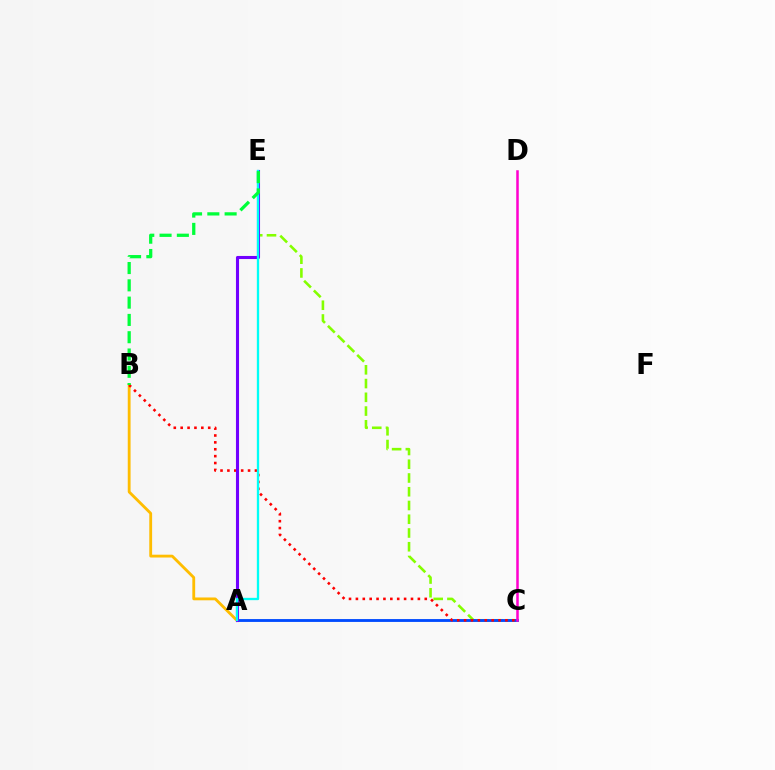{('C', 'E'): [{'color': '#84ff00', 'line_style': 'dashed', 'thickness': 1.87}], ('A', 'C'): [{'color': '#004bff', 'line_style': 'solid', 'thickness': 2.05}], ('A', 'B'): [{'color': '#ffbd00', 'line_style': 'solid', 'thickness': 2.03}], ('C', 'D'): [{'color': '#ff00cf', 'line_style': 'solid', 'thickness': 1.82}], ('B', 'C'): [{'color': '#ff0000', 'line_style': 'dotted', 'thickness': 1.87}], ('A', 'E'): [{'color': '#7200ff', 'line_style': 'solid', 'thickness': 2.22}, {'color': '#00fff6', 'line_style': 'solid', 'thickness': 1.68}], ('B', 'E'): [{'color': '#00ff39', 'line_style': 'dashed', 'thickness': 2.35}]}